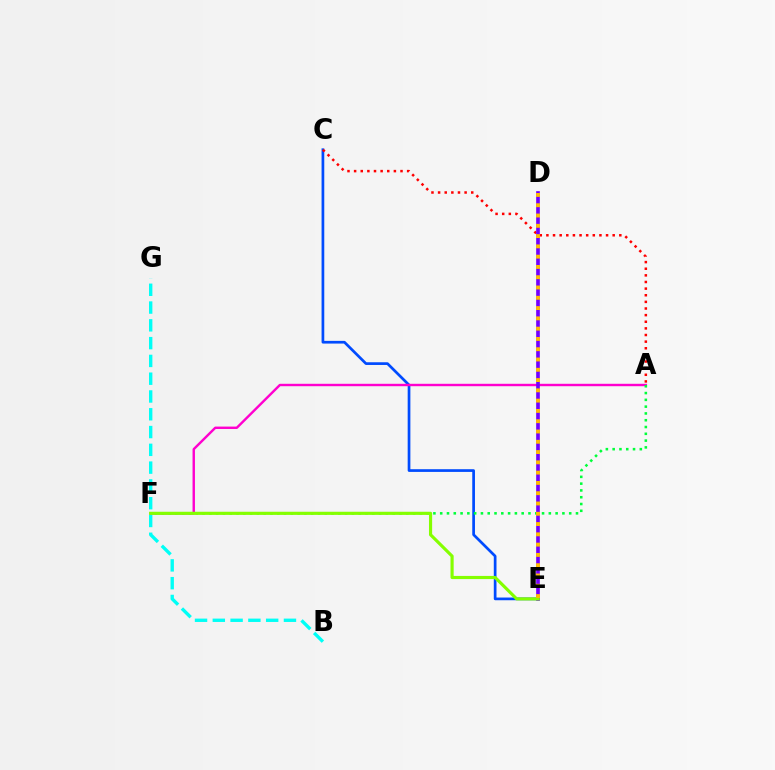{('C', 'E'): [{'color': '#004bff', 'line_style': 'solid', 'thickness': 1.95}], ('B', 'G'): [{'color': '#00fff6', 'line_style': 'dashed', 'thickness': 2.42}], ('A', 'C'): [{'color': '#ff0000', 'line_style': 'dotted', 'thickness': 1.8}], ('A', 'F'): [{'color': '#ff00cf', 'line_style': 'solid', 'thickness': 1.74}, {'color': '#00ff39', 'line_style': 'dotted', 'thickness': 1.84}], ('D', 'E'): [{'color': '#7200ff', 'line_style': 'solid', 'thickness': 2.64}, {'color': '#ffbd00', 'line_style': 'dotted', 'thickness': 2.79}], ('E', 'F'): [{'color': '#84ff00', 'line_style': 'solid', 'thickness': 2.27}]}